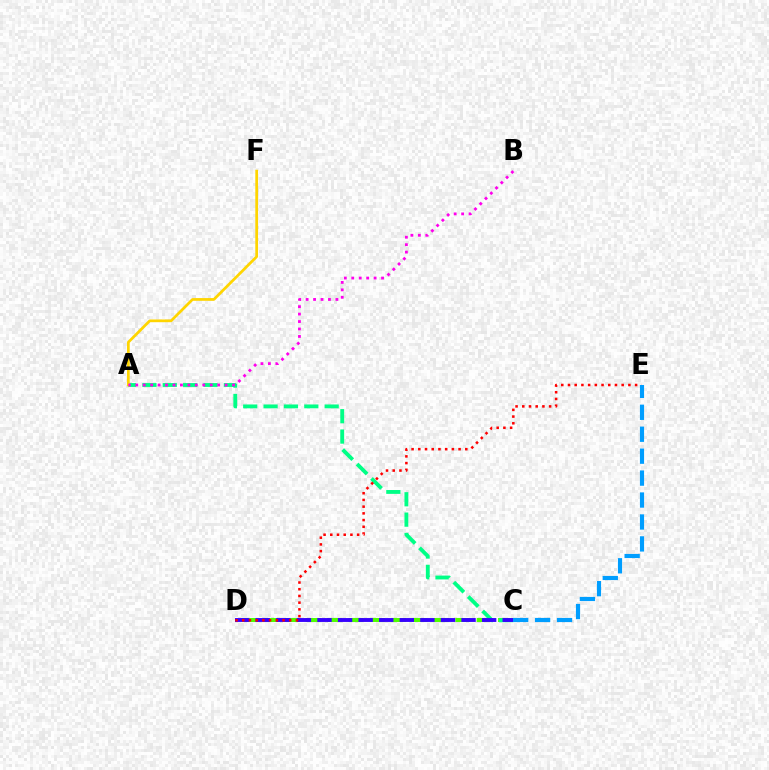{('C', 'D'): [{'color': '#4fff00', 'line_style': 'dashed', 'thickness': 2.9}, {'color': '#3700ff', 'line_style': 'dashed', 'thickness': 2.8}], ('A', 'C'): [{'color': '#00ff86', 'line_style': 'dashed', 'thickness': 2.77}], ('A', 'F'): [{'color': '#ffd500', 'line_style': 'solid', 'thickness': 1.97}], ('A', 'B'): [{'color': '#ff00ed', 'line_style': 'dotted', 'thickness': 2.02}], ('D', 'E'): [{'color': '#ff0000', 'line_style': 'dotted', 'thickness': 1.82}], ('C', 'E'): [{'color': '#009eff', 'line_style': 'dashed', 'thickness': 2.98}]}